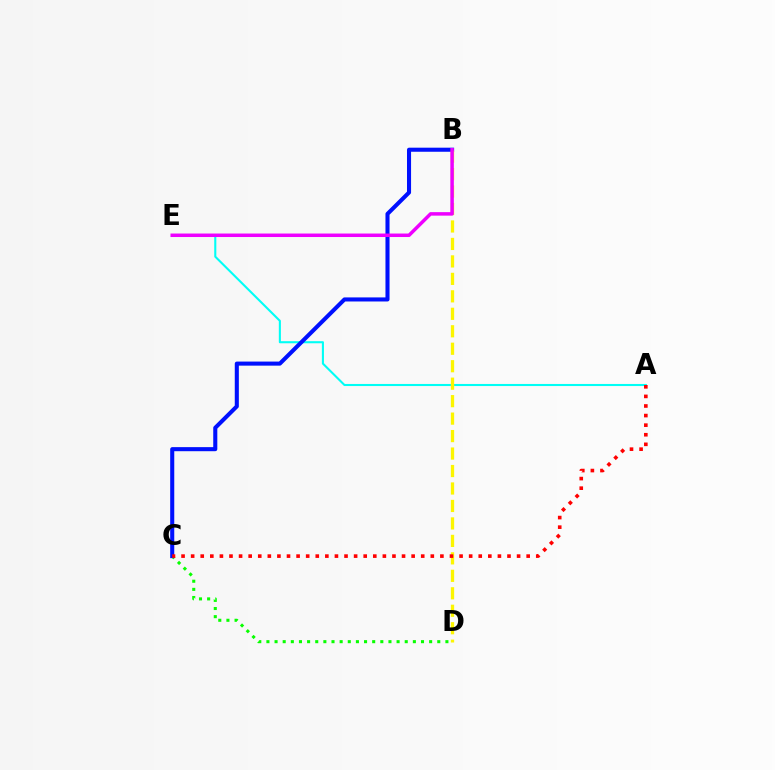{('C', 'D'): [{'color': '#08ff00', 'line_style': 'dotted', 'thickness': 2.21}], ('A', 'E'): [{'color': '#00fff6', 'line_style': 'solid', 'thickness': 1.5}], ('B', 'C'): [{'color': '#0010ff', 'line_style': 'solid', 'thickness': 2.93}], ('B', 'D'): [{'color': '#fcf500', 'line_style': 'dashed', 'thickness': 2.37}], ('B', 'E'): [{'color': '#ee00ff', 'line_style': 'solid', 'thickness': 2.52}], ('A', 'C'): [{'color': '#ff0000', 'line_style': 'dotted', 'thickness': 2.6}]}